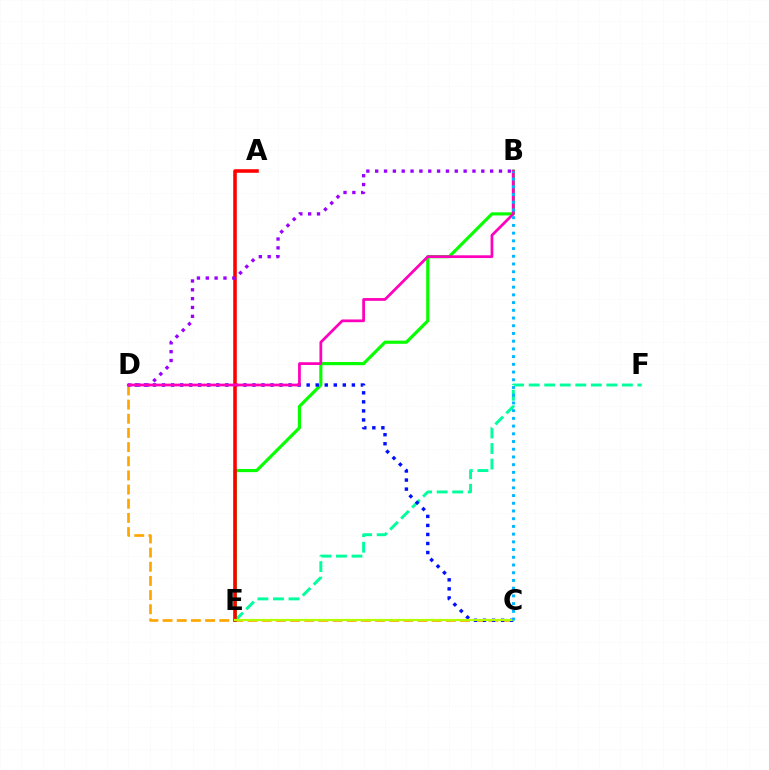{('E', 'F'): [{'color': '#00ff9d', 'line_style': 'dashed', 'thickness': 2.11}], ('C', 'D'): [{'color': '#ffa500', 'line_style': 'dashed', 'thickness': 1.92}, {'color': '#0010ff', 'line_style': 'dotted', 'thickness': 2.46}], ('B', 'E'): [{'color': '#08ff00', 'line_style': 'solid', 'thickness': 2.28}], ('A', 'E'): [{'color': '#ff0000', 'line_style': 'solid', 'thickness': 2.57}], ('B', 'D'): [{'color': '#9b00ff', 'line_style': 'dotted', 'thickness': 2.4}, {'color': '#ff00bd', 'line_style': 'solid', 'thickness': 1.98}], ('C', 'E'): [{'color': '#b3ff00', 'line_style': 'solid', 'thickness': 1.55}], ('B', 'C'): [{'color': '#00b5ff', 'line_style': 'dotted', 'thickness': 2.1}]}